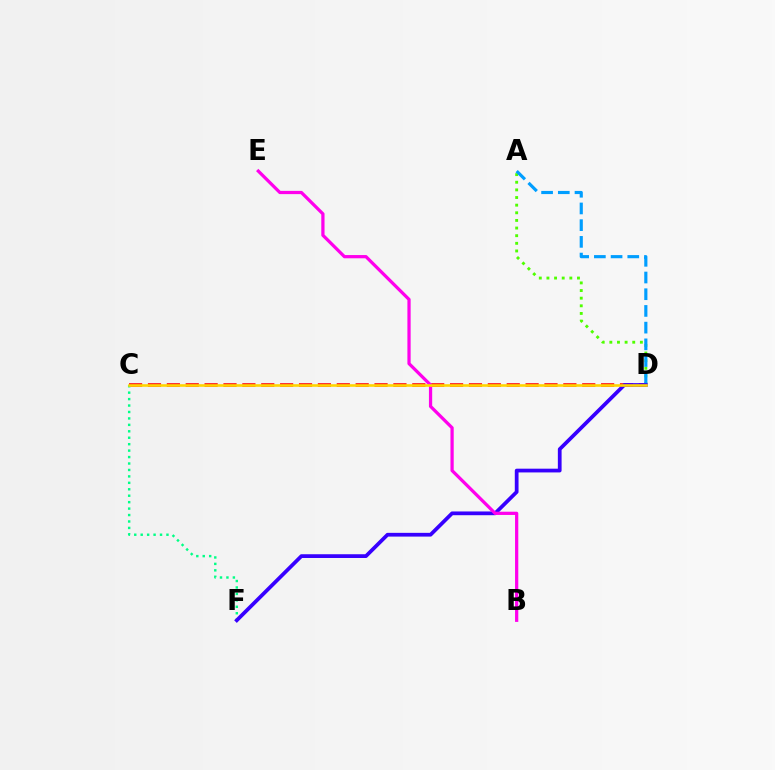{('C', 'D'): [{'color': '#ff0000', 'line_style': 'dashed', 'thickness': 2.57}, {'color': '#ffd500', 'line_style': 'solid', 'thickness': 1.87}], ('C', 'F'): [{'color': '#00ff86', 'line_style': 'dotted', 'thickness': 1.75}], ('A', 'D'): [{'color': '#4fff00', 'line_style': 'dotted', 'thickness': 2.07}, {'color': '#009eff', 'line_style': 'dashed', 'thickness': 2.27}], ('D', 'F'): [{'color': '#3700ff', 'line_style': 'solid', 'thickness': 2.7}], ('B', 'E'): [{'color': '#ff00ed', 'line_style': 'solid', 'thickness': 2.33}]}